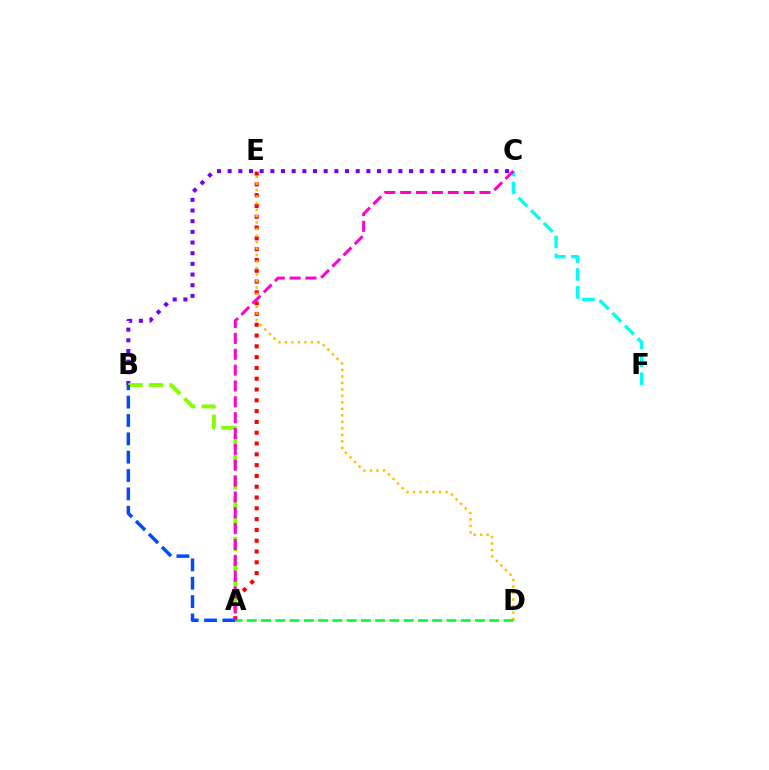{('A', 'E'): [{'color': '#ff0000', 'line_style': 'dotted', 'thickness': 2.93}], ('B', 'C'): [{'color': '#7200ff', 'line_style': 'dotted', 'thickness': 2.9}], ('A', 'B'): [{'color': '#84ff00', 'line_style': 'dashed', 'thickness': 2.79}, {'color': '#004bff', 'line_style': 'dashed', 'thickness': 2.49}], ('C', 'F'): [{'color': '#00fff6', 'line_style': 'dashed', 'thickness': 2.44}], ('D', 'E'): [{'color': '#ffbd00', 'line_style': 'dotted', 'thickness': 1.76}], ('A', 'D'): [{'color': '#00ff39', 'line_style': 'dashed', 'thickness': 1.94}], ('A', 'C'): [{'color': '#ff00cf', 'line_style': 'dashed', 'thickness': 2.15}]}